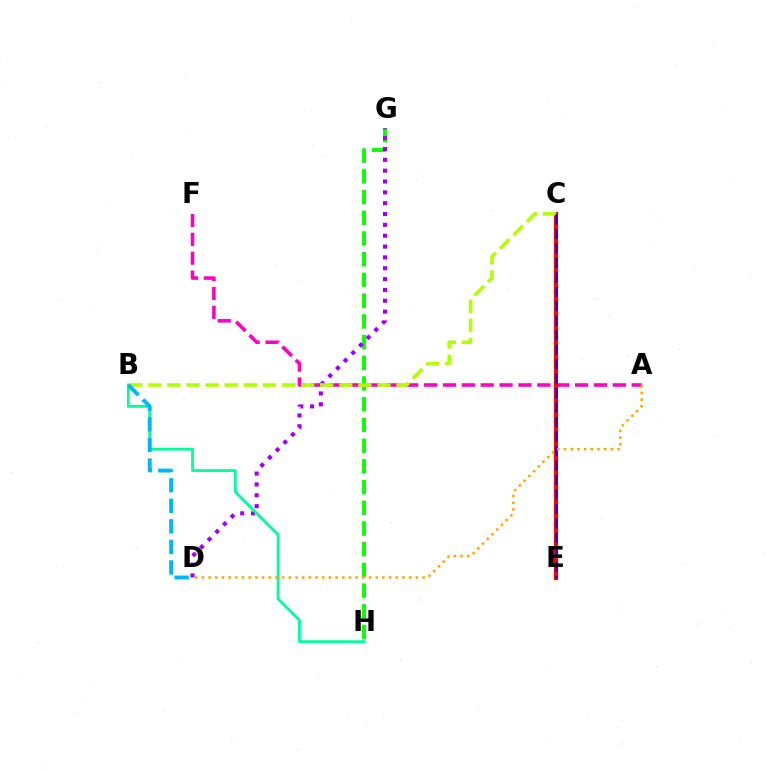{('A', 'F'): [{'color': '#ff00bd', 'line_style': 'dashed', 'thickness': 2.56}], ('G', 'H'): [{'color': '#08ff00', 'line_style': 'dashed', 'thickness': 2.81}], ('D', 'G'): [{'color': '#9b00ff', 'line_style': 'dotted', 'thickness': 2.95}], ('C', 'E'): [{'color': '#ff0000', 'line_style': 'solid', 'thickness': 3.0}, {'color': '#0010ff', 'line_style': 'dashed', 'thickness': 1.97}], ('B', 'C'): [{'color': '#b3ff00', 'line_style': 'dashed', 'thickness': 2.59}], ('B', 'H'): [{'color': '#00ff9d', 'line_style': 'solid', 'thickness': 2.02}], ('B', 'D'): [{'color': '#00b5ff', 'line_style': 'dashed', 'thickness': 2.79}], ('A', 'D'): [{'color': '#ffa500', 'line_style': 'dotted', 'thickness': 1.82}]}